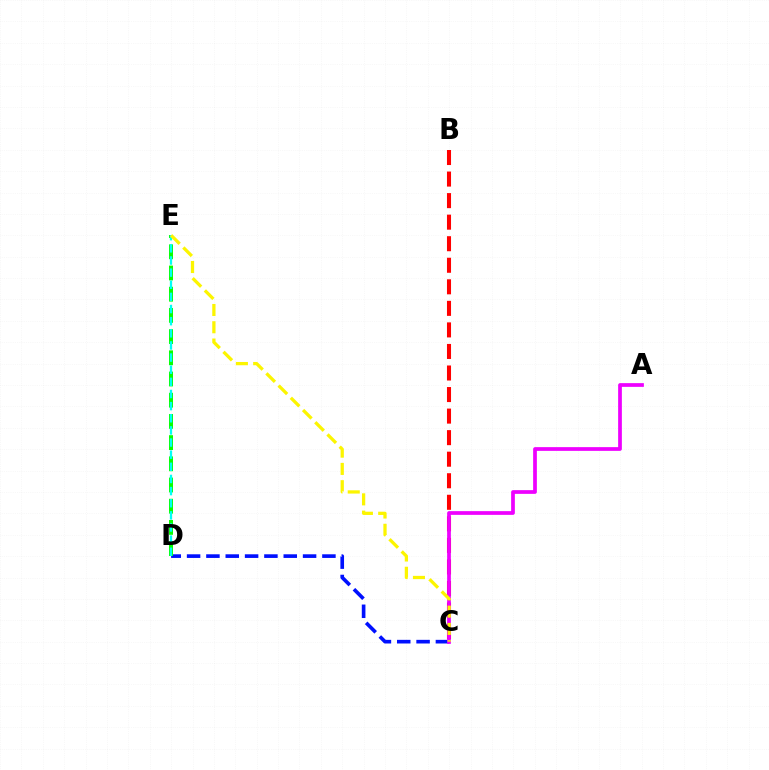{('C', 'D'): [{'color': '#0010ff', 'line_style': 'dashed', 'thickness': 2.63}], ('B', 'C'): [{'color': '#ff0000', 'line_style': 'dashed', 'thickness': 2.93}], ('D', 'E'): [{'color': '#08ff00', 'line_style': 'dashed', 'thickness': 2.88}, {'color': '#00fff6', 'line_style': 'dashed', 'thickness': 1.65}], ('A', 'C'): [{'color': '#ee00ff', 'line_style': 'solid', 'thickness': 2.68}], ('C', 'E'): [{'color': '#fcf500', 'line_style': 'dashed', 'thickness': 2.35}]}